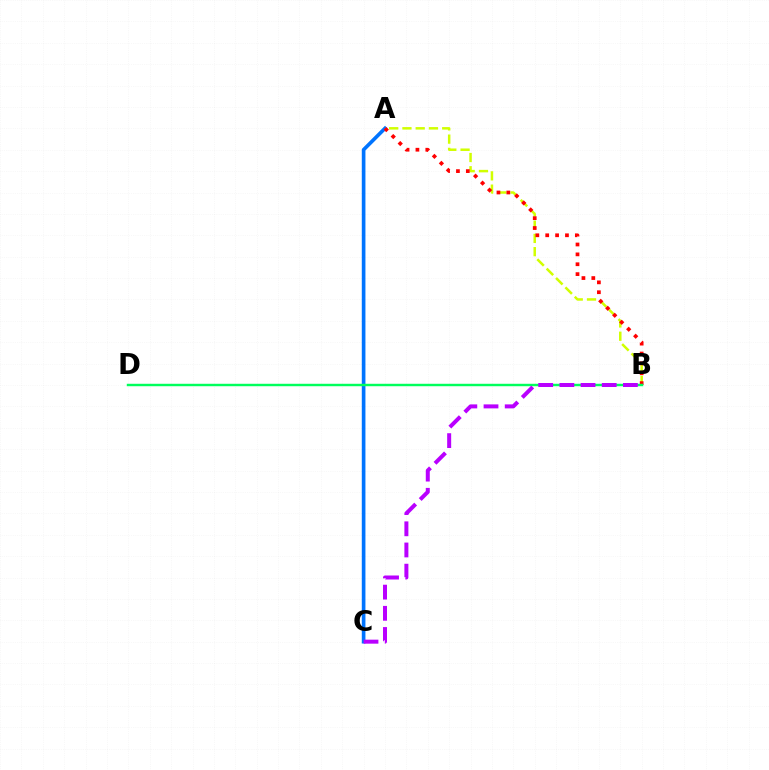{('A', 'C'): [{'color': '#0074ff', 'line_style': 'solid', 'thickness': 2.63}], ('A', 'B'): [{'color': '#d1ff00', 'line_style': 'dashed', 'thickness': 1.8}, {'color': '#ff0000', 'line_style': 'dotted', 'thickness': 2.68}], ('B', 'D'): [{'color': '#00ff5c', 'line_style': 'solid', 'thickness': 1.76}], ('B', 'C'): [{'color': '#b900ff', 'line_style': 'dashed', 'thickness': 2.88}]}